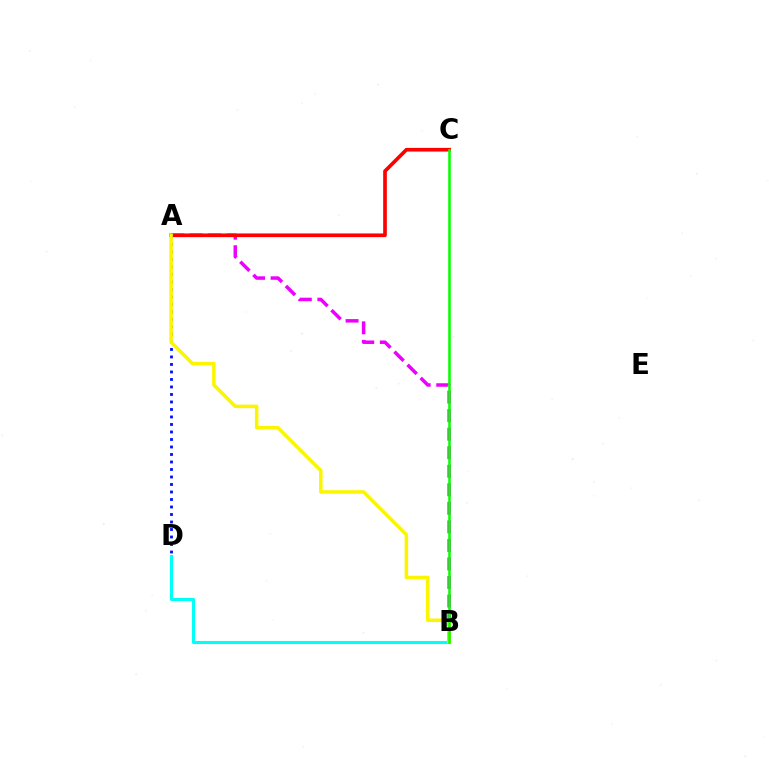{('A', 'B'): [{'color': '#ee00ff', 'line_style': 'dashed', 'thickness': 2.52}, {'color': '#fcf500', 'line_style': 'solid', 'thickness': 2.55}], ('A', 'C'): [{'color': '#ff0000', 'line_style': 'solid', 'thickness': 2.65}], ('A', 'D'): [{'color': '#0010ff', 'line_style': 'dotted', 'thickness': 2.04}], ('B', 'D'): [{'color': '#00fff6', 'line_style': 'solid', 'thickness': 2.22}], ('B', 'C'): [{'color': '#08ff00', 'line_style': 'solid', 'thickness': 1.86}]}